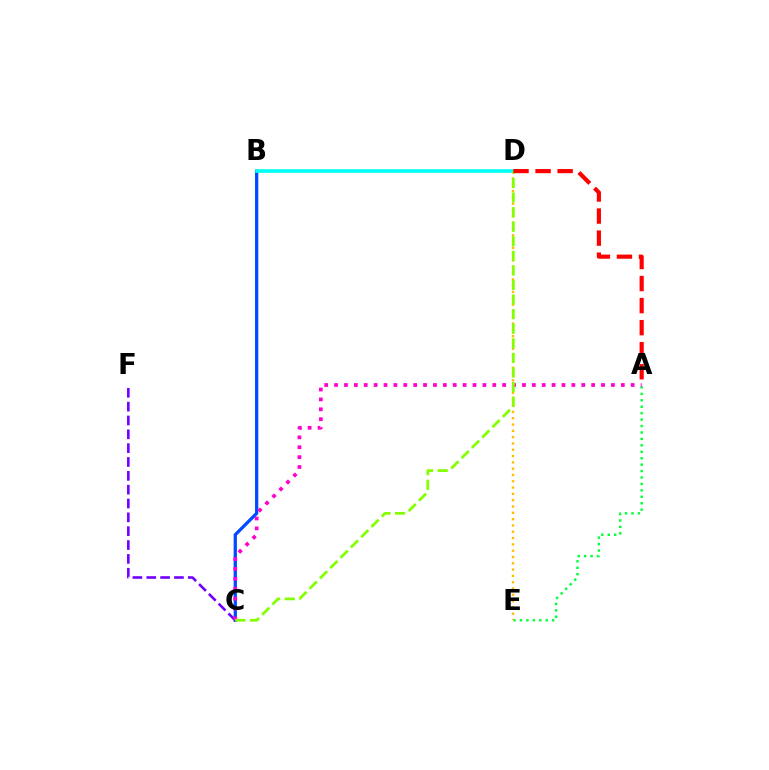{('C', 'F'): [{'color': '#7200ff', 'line_style': 'dashed', 'thickness': 1.88}], ('A', 'E'): [{'color': '#00ff39', 'line_style': 'dotted', 'thickness': 1.75}], ('D', 'E'): [{'color': '#ffbd00', 'line_style': 'dotted', 'thickness': 1.71}], ('B', 'C'): [{'color': '#004bff', 'line_style': 'solid', 'thickness': 2.35}], ('B', 'D'): [{'color': '#00fff6', 'line_style': 'solid', 'thickness': 2.62}], ('A', 'C'): [{'color': '#ff00cf', 'line_style': 'dotted', 'thickness': 2.69}], ('C', 'D'): [{'color': '#84ff00', 'line_style': 'dashed', 'thickness': 1.98}], ('A', 'D'): [{'color': '#ff0000', 'line_style': 'dashed', 'thickness': 3.0}]}